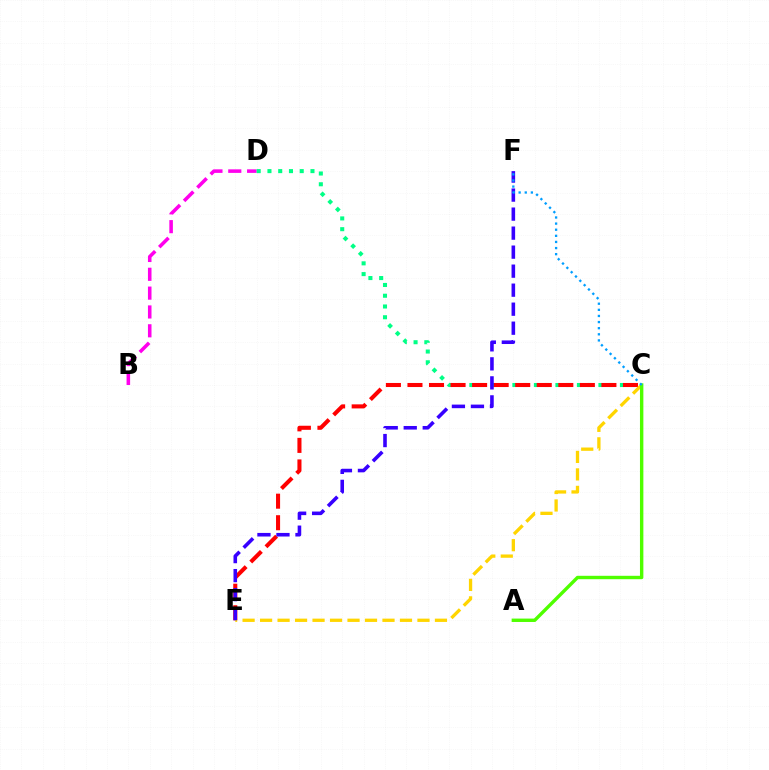{('B', 'D'): [{'color': '#ff00ed', 'line_style': 'dashed', 'thickness': 2.56}], ('C', 'D'): [{'color': '#00ff86', 'line_style': 'dotted', 'thickness': 2.92}], ('C', 'E'): [{'color': '#ff0000', 'line_style': 'dashed', 'thickness': 2.93}, {'color': '#ffd500', 'line_style': 'dashed', 'thickness': 2.38}], ('A', 'C'): [{'color': '#4fff00', 'line_style': 'solid', 'thickness': 2.45}], ('E', 'F'): [{'color': '#3700ff', 'line_style': 'dashed', 'thickness': 2.58}], ('C', 'F'): [{'color': '#009eff', 'line_style': 'dotted', 'thickness': 1.66}]}